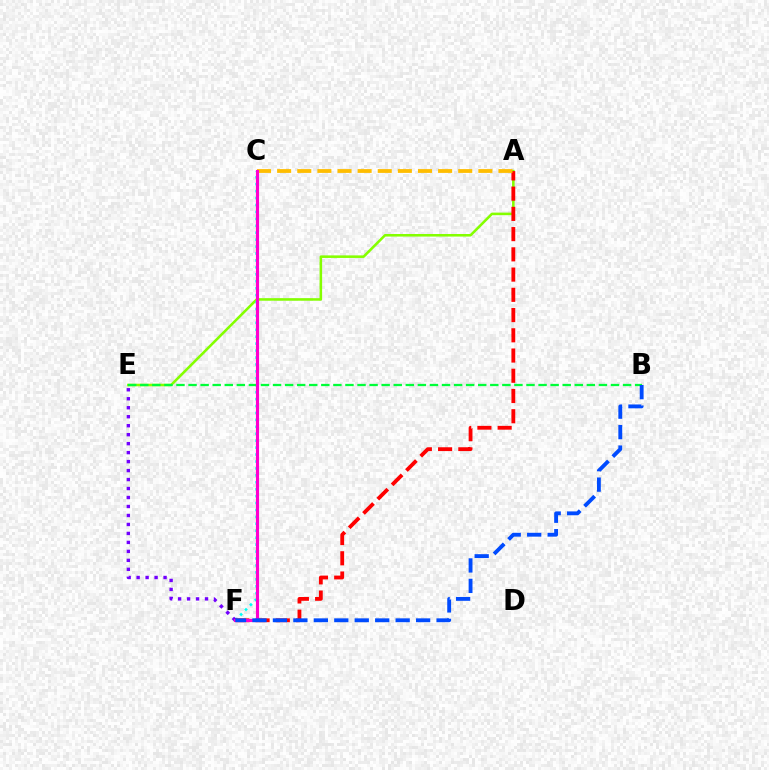{('A', 'E'): [{'color': '#84ff00', 'line_style': 'solid', 'thickness': 1.85}], ('C', 'F'): [{'color': '#00fff6', 'line_style': 'dotted', 'thickness': 1.88}, {'color': '#ff00cf', 'line_style': 'solid', 'thickness': 2.24}], ('A', 'F'): [{'color': '#ff0000', 'line_style': 'dashed', 'thickness': 2.75}], ('B', 'E'): [{'color': '#00ff39', 'line_style': 'dashed', 'thickness': 1.64}], ('A', 'C'): [{'color': '#ffbd00', 'line_style': 'dashed', 'thickness': 2.73}], ('E', 'F'): [{'color': '#7200ff', 'line_style': 'dotted', 'thickness': 2.44}], ('B', 'F'): [{'color': '#004bff', 'line_style': 'dashed', 'thickness': 2.78}]}